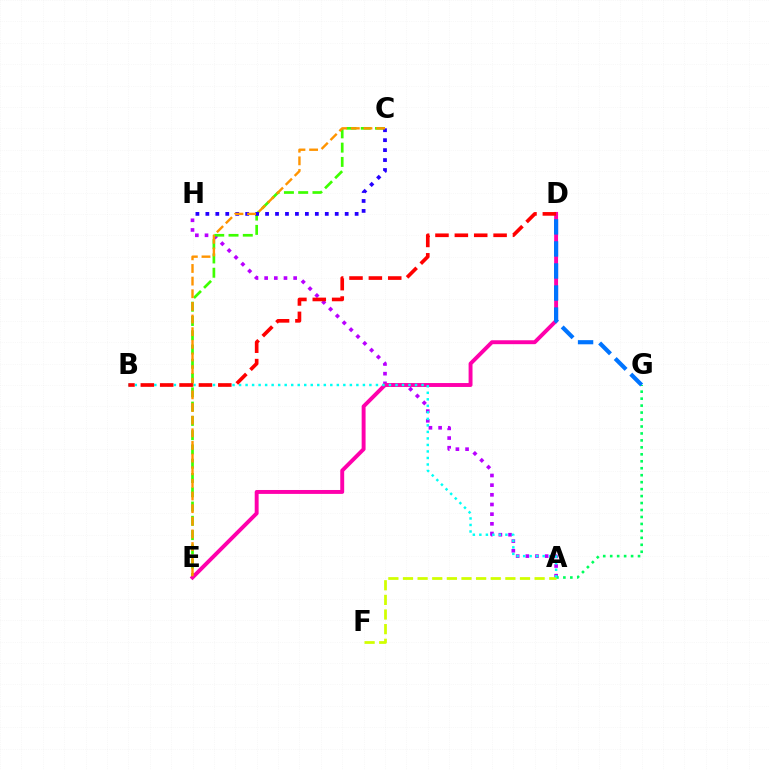{('A', 'H'): [{'color': '#b900ff', 'line_style': 'dotted', 'thickness': 2.63}], ('C', 'E'): [{'color': '#3dff00', 'line_style': 'dashed', 'thickness': 1.94}, {'color': '#ff9400', 'line_style': 'dashed', 'thickness': 1.72}], ('C', 'H'): [{'color': '#2500ff', 'line_style': 'dotted', 'thickness': 2.7}], ('D', 'E'): [{'color': '#ff00ac', 'line_style': 'solid', 'thickness': 2.82}], ('A', 'G'): [{'color': '#00ff5c', 'line_style': 'dotted', 'thickness': 1.89}], ('D', 'G'): [{'color': '#0074ff', 'line_style': 'dashed', 'thickness': 2.99}], ('A', 'F'): [{'color': '#d1ff00', 'line_style': 'dashed', 'thickness': 1.99}], ('A', 'B'): [{'color': '#00fff6', 'line_style': 'dotted', 'thickness': 1.77}], ('B', 'D'): [{'color': '#ff0000', 'line_style': 'dashed', 'thickness': 2.63}]}